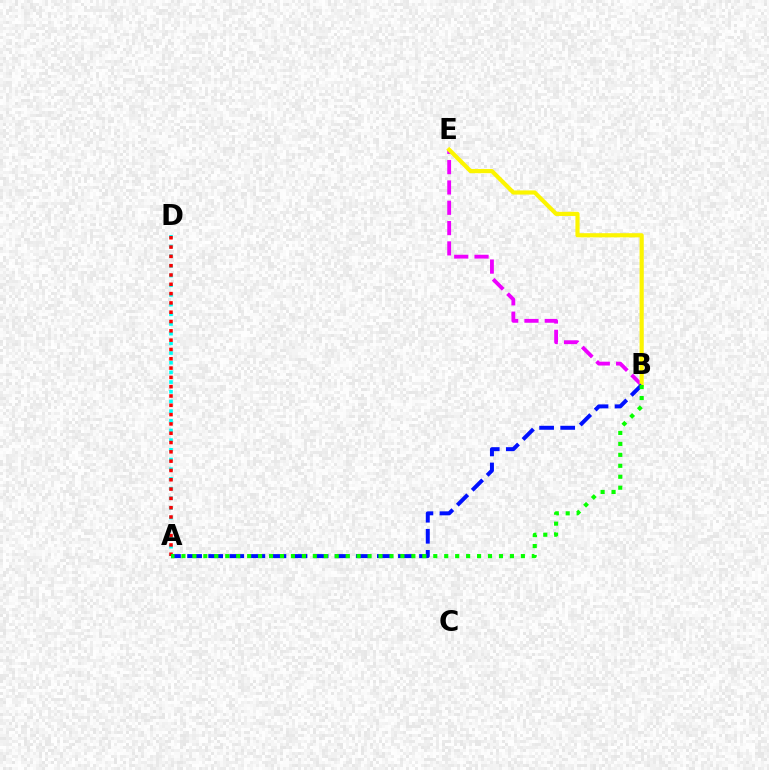{('B', 'E'): [{'color': '#ee00ff', 'line_style': 'dashed', 'thickness': 2.76}, {'color': '#fcf500', 'line_style': 'solid', 'thickness': 2.99}], ('A', 'D'): [{'color': '#00fff6', 'line_style': 'dotted', 'thickness': 2.63}, {'color': '#ff0000', 'line_style': 'dotted', 'thickness': 2.53}], ('A', 'B'): [{'color': '#0010ff', 'line_style': 'dashed', 'thickness': 2.86}, {'color': '#08ff00', 'line_style': 'dotted', 'thickness': 2.97}]}